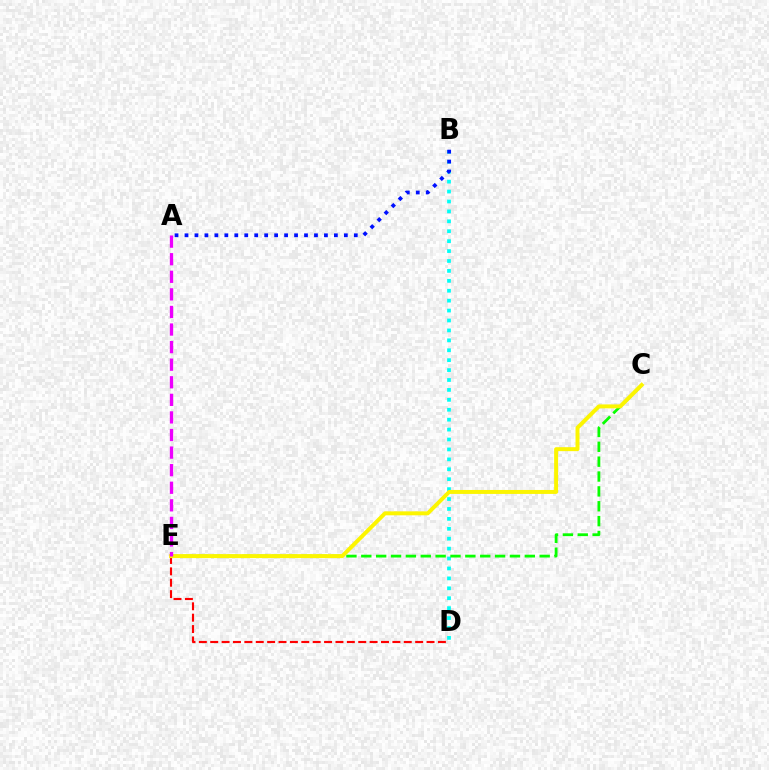{('B', 'D'): [{'color': '#00fff6', 'line_style': 'dotted', 'thickness': 2.69}], ('D', 'E'): [{'color': '#ff0000', 'line_style': 'dashed', 'thickness': 1.55}], ('C', 'E'): [{'color': '#08ff00', 'line_style': 'dashed', 'thickness': 2.02}, {'color': '#fcf500', 'line_style': 'solid', 'thickness': 2.85}], ('A', 'E'): [{'color': '#ee00ff', 'line_style': 'dashed', 'thickness': 2.39}], ('A', 'B'): [{'color': '#0010ff', 'line_style': 'dotted', 'thickness': 2.71}]}